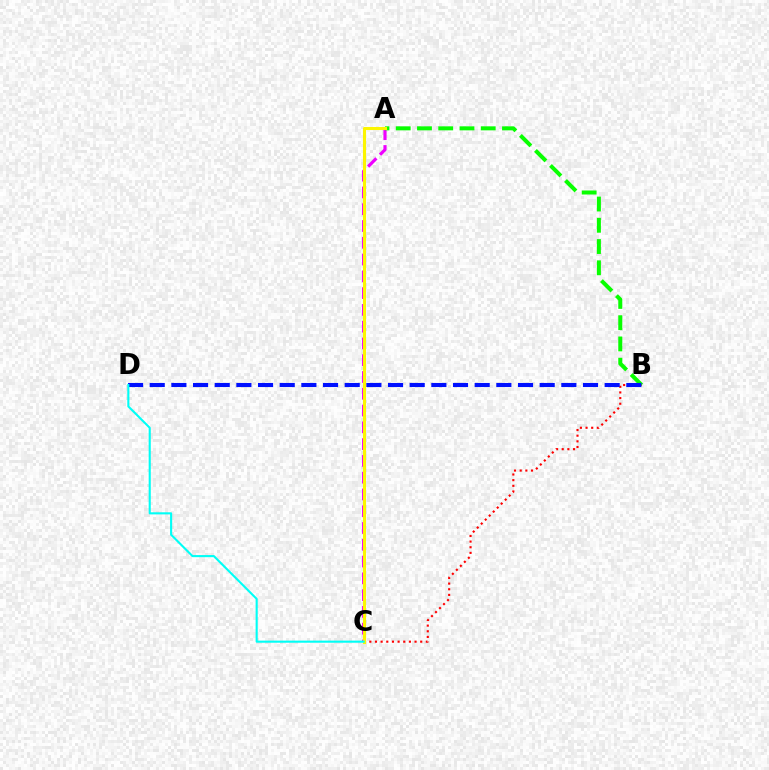{('B', 'C'): [{'color': '#ff0000', 'line_style': 'dotted', 'thickness': 1.54}], ('A', 'C'): [{'color': '#ee00ff', 'line_style': 'dashed', 'thickness': 2.28}, {'color': '#fcf500', 'line_style': 'solid', 'thickness': 2.23}], ('A', 'B'): [{'color': '#08ff00', 'line_style': 'dashed', 'thickness': 2.89}], ('B', 'D'): [{'color': '#0010ff', 'line_style': 'dashed', 'thickness': 2.94}], ('C', 'D'): [{'color': '#00fff6', 'line_style': 'solid', 'thickness': 1.52}]}